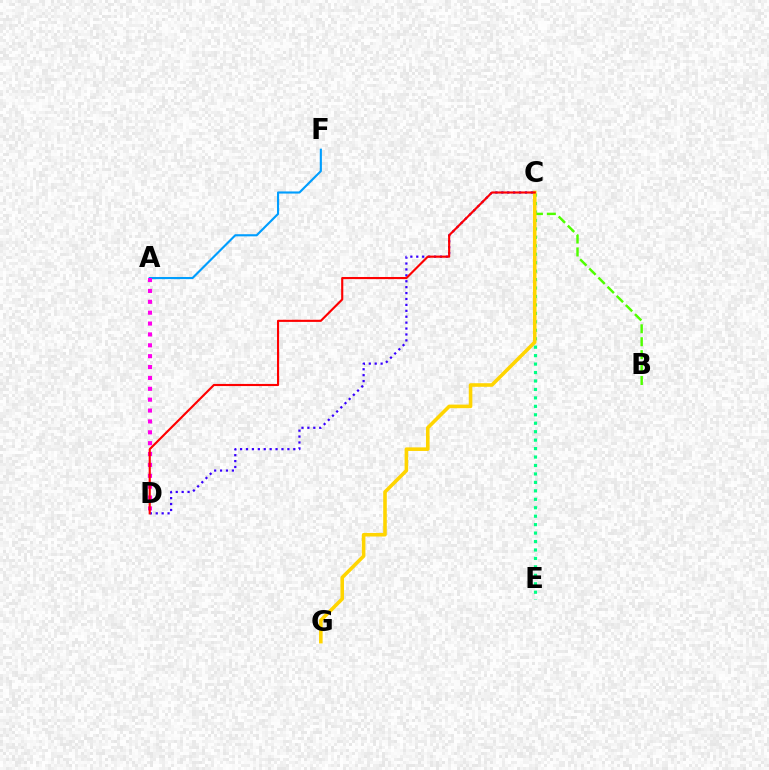{('C', 'E'): [{'color': '#00ff86', 'line_style': 'dotted', 'thickness': 2.3}], ('B', 'C'): [{'color': '#4fff00', 'line_style': 'dashed', 'thickness': 1.76}], ('A', 'F'): [{'color': '#009eff', 'line_style': 'solid', 'thickness': 1.54}], ('C', 'D'): [{'color': '#3700ff', 'line_style': 'dotted', 'thickness': 1.61}, {'color': '#ff0000', 'line_style': 'solid', 'thickness': 1.54}], ('A', 'D'): [{'color': '#ff00ed', 'line_style': 'dotted', 'thickness': 2.95}], ('C', 'G'): [{'color': '#ffd500', 'line_style': 'solid', 'thickness': 2.58}]}